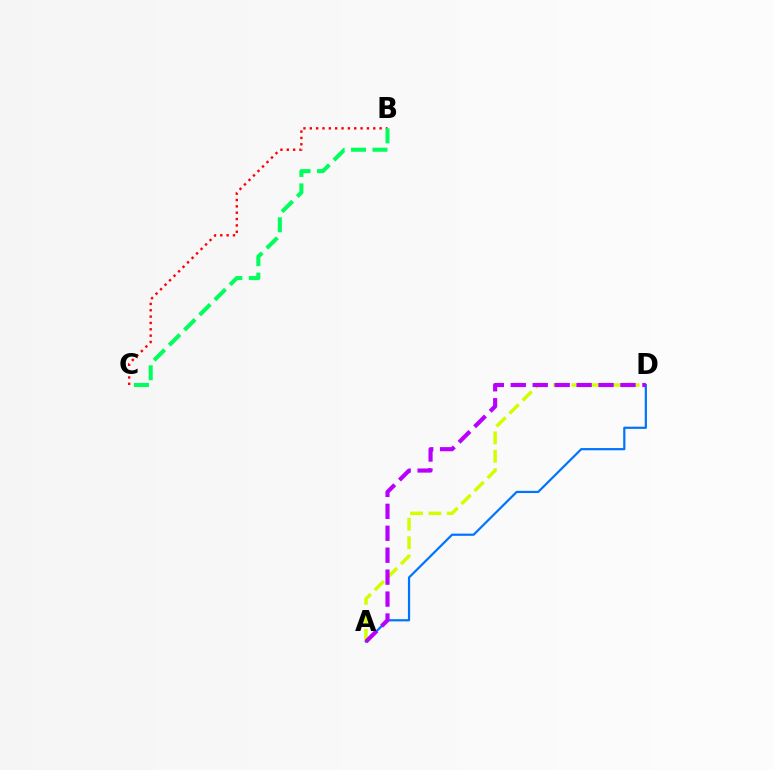{('A', 'D'): [{'color': '#d1ff00', 'line_style': 'dashed', 'thickness': 2.5}, {'color': '#0074ff', 'line_style': 'solid', 'thickness': 1.59}, {'color': '#b900ff', 'line_style': 'dashed', 'thickness': 2.98}], ('B', 'C'): [{'color': '#ff0000', 'line_style': 'dotted', 'thickness': 1.72}, {'color': '#00ff5c', 'line_style': 'dashed', 'thickness': 2.91}]}